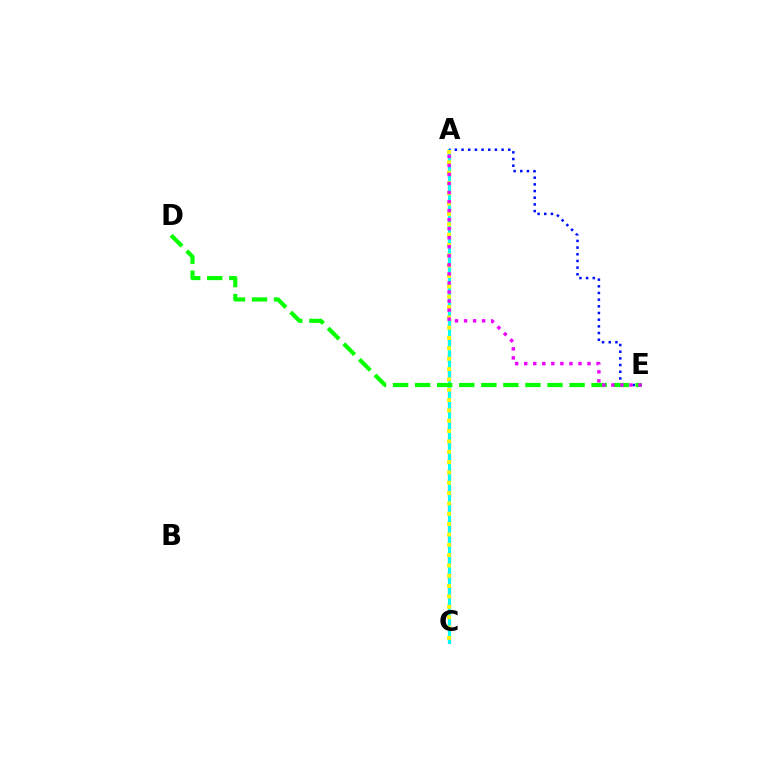{('A', 'C'): [{'color': '#ff0000', 'line_style': 'dashed', 'thickness': 2.28}, {'color': '#00fff6', 'line_style': 'solid', 'thickness': 2.22}, {'color': '#fcf500', 'line_style': 'dotted', 'thickness': 2.81}], ('A', 'E'): [{'color': '#0010ff', 'line_style': 'dotted', 'thickness': 1.81}, {'color': '#ee00ff', 'line_style': 'dotted', 'thickness': 2.46}], ('D', 'E'): [{'color': '#08ff00', 'line_style': 'dashed', 'thickness': 3.0}]}